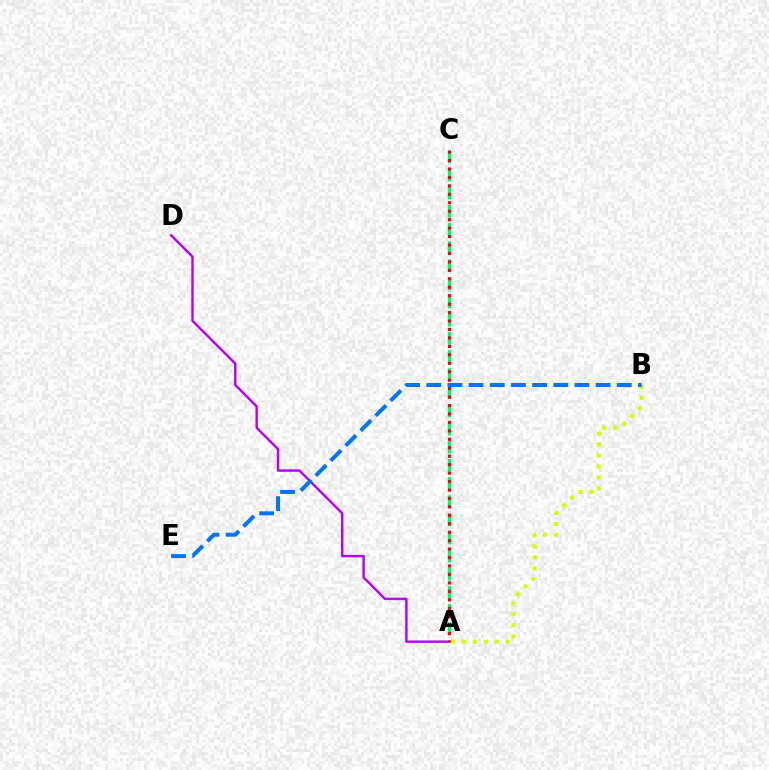{('A', 'D'): [{'color': '#b900ff', 'line_style': 'solid', 'thickness': 1.75}], ('A', 'B'): [{'color': '#d1ff00', 'line_style': 'dotted', 'thickness': 2.98}], ('A', 'C'): [{'color': '#00ff5c', 'line_style': 'dashed', 'thickness': 2.47}, {'color': '#ff0000', 'line_style': 'dotted', 'thickness': 2.3}], ('B', 'E'): [{'color': '#0074ff', 'line_style': 'dashed', 'thickness': 2.88}]}